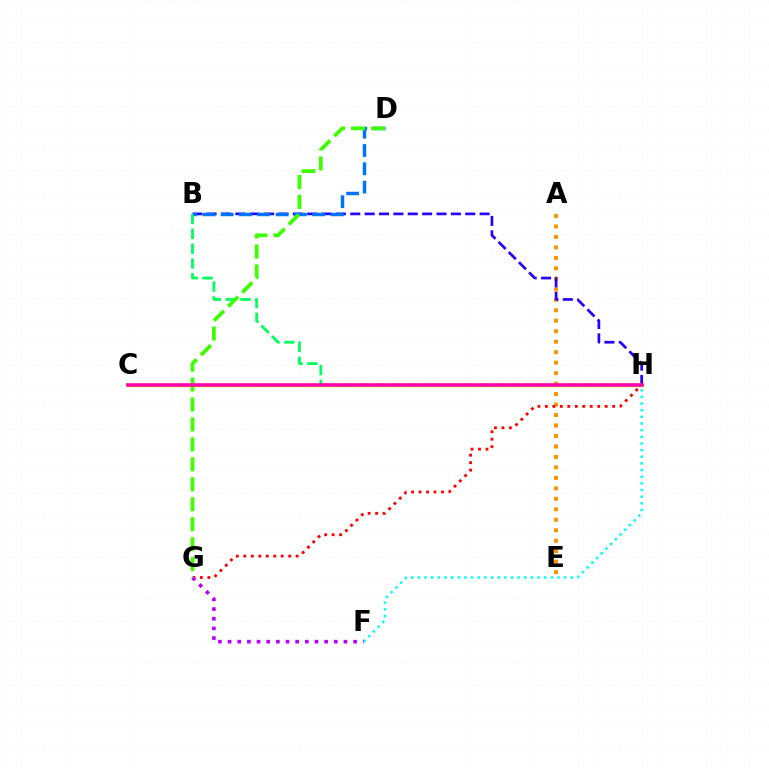{('A', 'E'): [{'color': '#ff9400', 'line_style': 'dotted', 'thickness': 2.85}], ('F', 'H'): [{'color': '#00fff6', 'line_style': 'dotted', 'thickness': 1.81}], ('G', 'H'): [{'color': '#ff0000', 'line_style': 'dotted', 'thickness': 2.03}], ('B', 'H'): [{'color': '#2500ff', 'line_style': 'dashed', 'thickness': 1.95}, {'color': '#00ff5c', 'line_style': 'dashed', 'thickness': 2.01}], ('F', 'G'): [{'color': '#b900ff', 'line_style': 'dotted', 'thickness': 2.62}], ('C', 'H'): [{'color': '#d1ff00', 'line_style': 'solid', 'thickness': 2.5}, {'color': '#ff00ac', 'line_style': 'solid', 'thickness': 2.56}], ('B', 'D'): [{'color': '#0074ff', 'line_style': 'dashed', 'thickness': 2.49}], ('D', 'G'): [{'color': '#3dff00', 'line_style': 'dashed', 'thickness': 2.71}]}